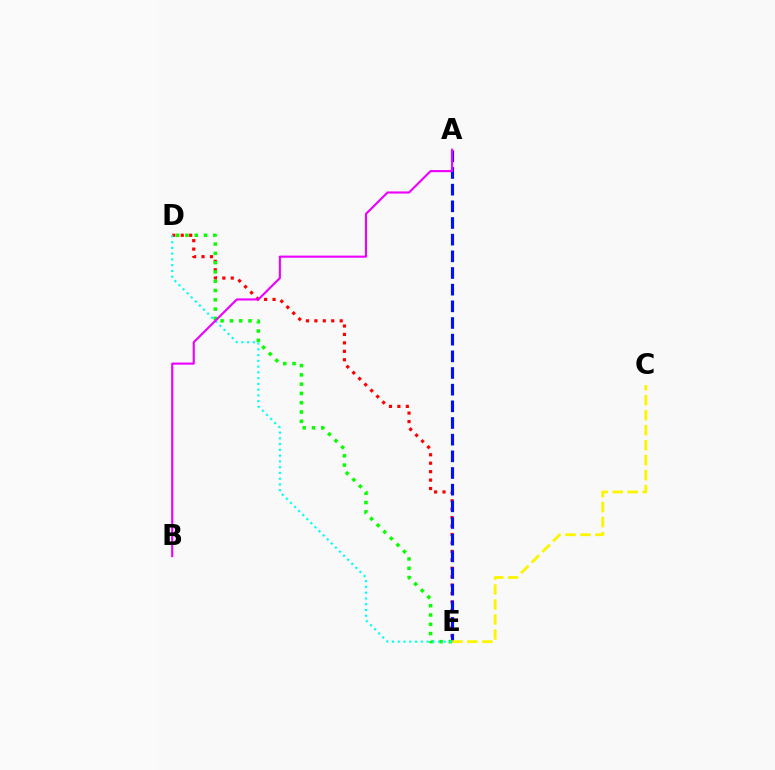{('D', 'E'): [{'color': '#ff0000', 'line_style': 'dotted', 'thickness': 2.29}, {'color': '#08ff00', 'line_style': 'dotted', 'thickness': 2.52}, {'color': '#00fff6', 'line_style': 'dotted', 'thickness': 1.57}], ('A', 'E'): [{'color': '#0010ff', 'line_style': 'dashed', 'thickness': 2.26}], ('C', 'E'): [{'color': '#fcf500', 'line_style': 'dashed', 'thickness': 2.04}], ('A', 'B'): [{'color': '#ee00ff', 'line_style': 'solid', 'thickness': 1.53}]}